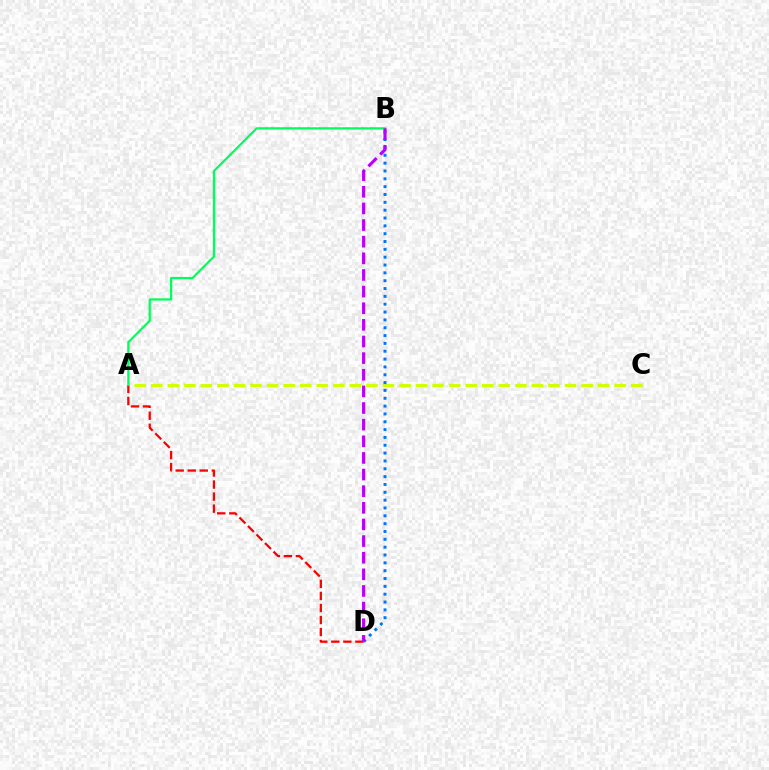{('A', 'C'): [{'color': '#d1ff00', 'line_style': 'dashed', 'thickness': 2.25}], ('A', 'D'): [{'color': '#ff0000', 'line_style': 'dashed', 'thickness': 1.64}], ('B', 'D'): [{'color': '#0074ff', 'line_style': 'dotted', 'thickness': 2.13}, {'color': '#b900ff', 'line_style': 'dashed', 'thickness': 2.26}], ('A', 'B'): [{'color': '#00ff5c', 'line_style': 'solid', 'thickness': 1.6}]}